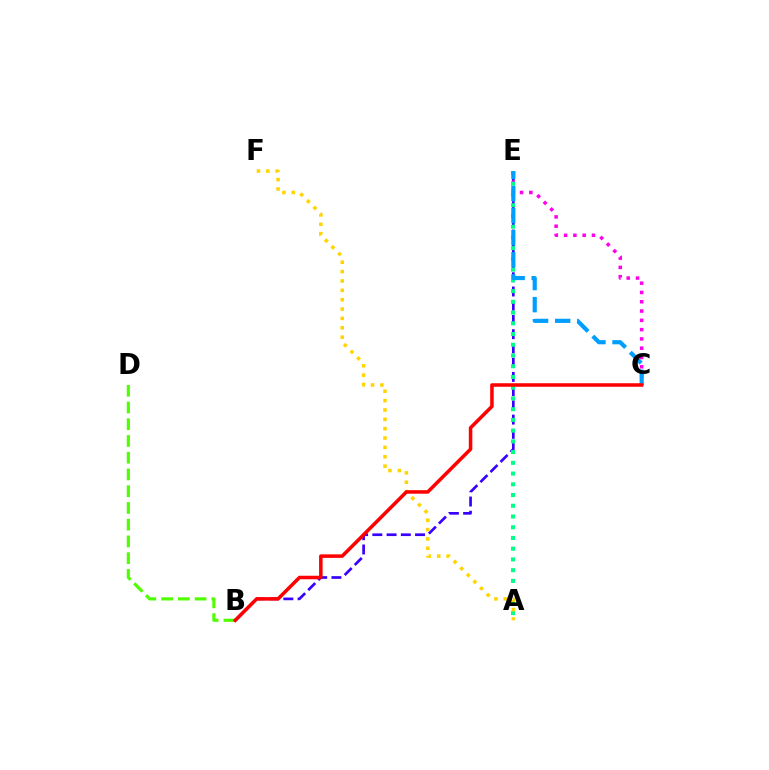{('B', 'E'): [{'color': '#3700ff', 'line_style': 'dashed', 'thickness': 1.93}], ('C', 'E'): [{'color': '#ff00ed', 'line_style': 'dotted', 'thickness': 2.52}, {'color': '#009eff', 'line_style': 'dashed', 'thickness': 3.0}], ('A', 'E'): [{'color': '#00ff86', 'line_style': 'dotted', 'thickness': 2.92}], ('B', 'D'): [{'color': '#4fff00', 'line_style': 'dashed', 'thickness': 2.27}], ('A', 'F'): [{'color': '#ffd500', 'line_style': 'dotted', 'thickness': 2.54}], ('B', 'C'): [{'color': '#ff0000', 'line_style': 'solid', 'thickness': 2.54}]}